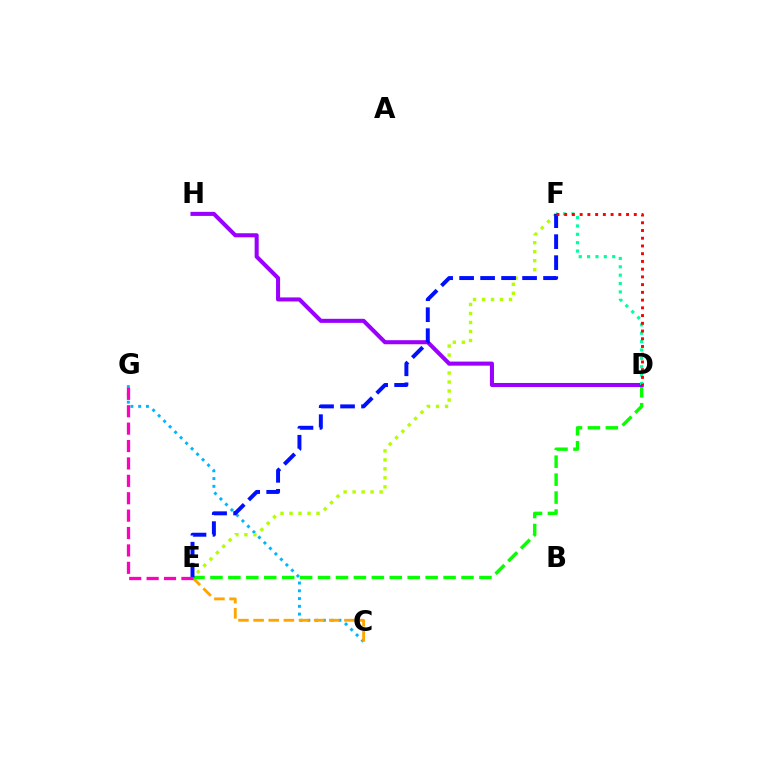{('C', 'G'): [{'color': '#00b5ff', 'line_style': 'dotted', 'thickness': 2.11}], ('C', 'E'): [{'color': '#ffa500', 'line_style': 'dashed', 'thickness': 2.06}], ('D', 'E'): [{'color': '#08ff00', 'line_style': 'dashed', 'thickness': 2.44}], ('E', 'F'): [{'color': '#b3ff00', 'line_style': 'dotted', 'thickness': 2.44}, {'color': '#0010ff', 'line_style': 'dashed', 'thickness': 2.85}], ('D', 'H'): [{'color': '#9b00ff', 'line_style': 'solid', 'thickness': 2.92}], ('D', 'F'): [{'color': '#00ff9d', 'line_style': 'dotted', 'thickness': 2.27}, {'color': '#ff0000', 'line_style': 'dotted', 'thickness': 2.1}], ('E', 'G'): [{'color': '#ff00bd', 'line_style': 'dashed', 'thickness': 2.36}]}